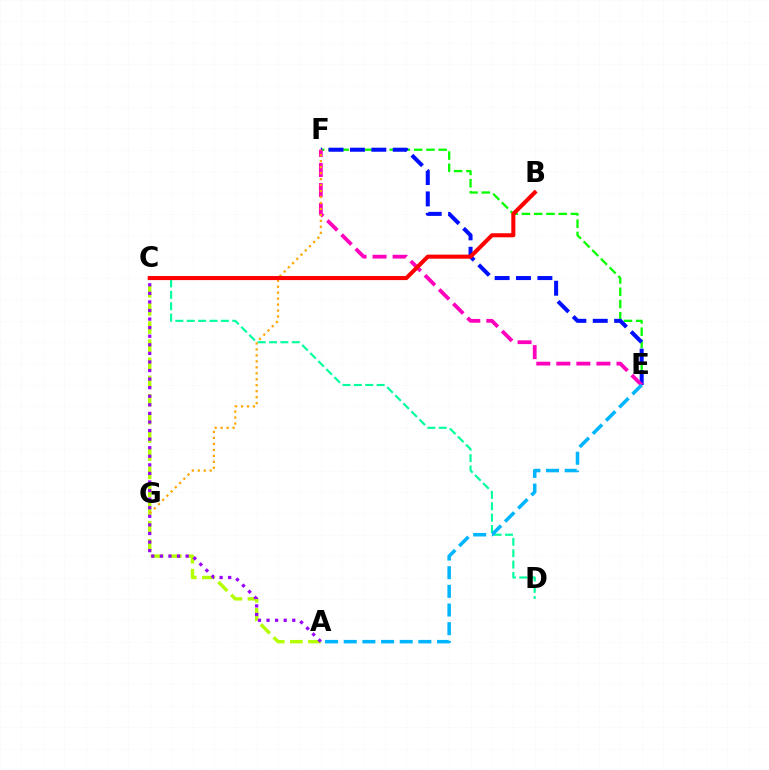{('A', 'C'): [{'color': '#b3ff00', 'line_style': 'dashed', 'thickness': 2.47}, {'color': '#9b00ff', 'line_style': 'dotted', 'thickness': 2.33}], ('E', 'F'): [{'color': '#08ff00', 'line_style': 'dashed', 'thickness': 1.67}, {'color': '#0010ff', 'line_style': 'dashed', 'thickness': 2.91}, {'color': '#ff00bd', 'line_style': 'dashed', 'thickness': 2.72}], ('C', 'D'): [{'color': '#00ff9d', 'line_style': 'dashed', 'thickness': 1.55}], ('F', 'G'): [{'color': '#ffa500', 'line_style': 'dotted', 'thickness': 1.62}], ('A', 'E'): [{'color': '#00b5ff', 'line_style': 'dashed', 'thickness': 2.53}], ('B', 'C'): [{'color': '#ff0000', 'line_style': 'solid', 'thickness': 2.93}]}